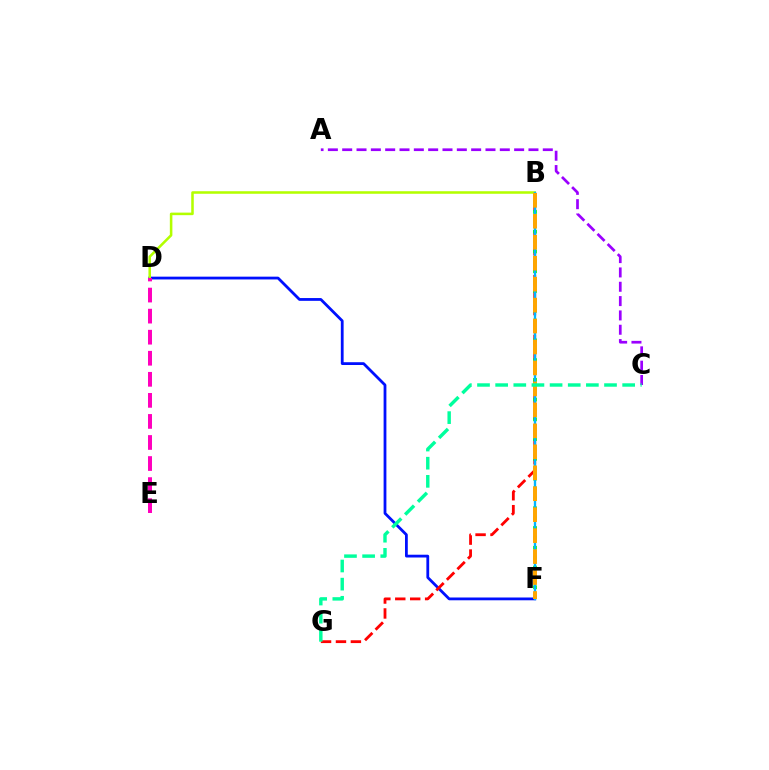{('D', 'F'): [{'color': '#0010ff', 'line_style': 'solid', 'thickness': 2.01}], ('B', 'G'): [{'color': '#ff0000', 'line_style': 'dashed', 'thickness': 2.03}], ('A', 'C'): [{'color': '#9b00ff', 'line_style': 'dashed', 'thickness': 1.95}], ('B', 'F'): [{'color': '#08ff00', 'line_style': 'dotted', 'thickness': 2.68}, {'color': '#00b5ff', 'line_style': 'solid', 'thickness': 1.69}, {'color': '#ffa500', 'line_style': 'dashed', 'thickness': 2.85}], ('B', 'D'): [{'color': '#b3ff00', 'line_style': 'solid', 'thickness': 1.84}], ('D', 'E'): [{'color': '#ff00bd', 'line_style': 'dashed', 'thickness': 2.86}], ('C', 'G'): [{'color': '#00ff9d', 'line_style': 'dashed', 'thickness': 2.46}]}